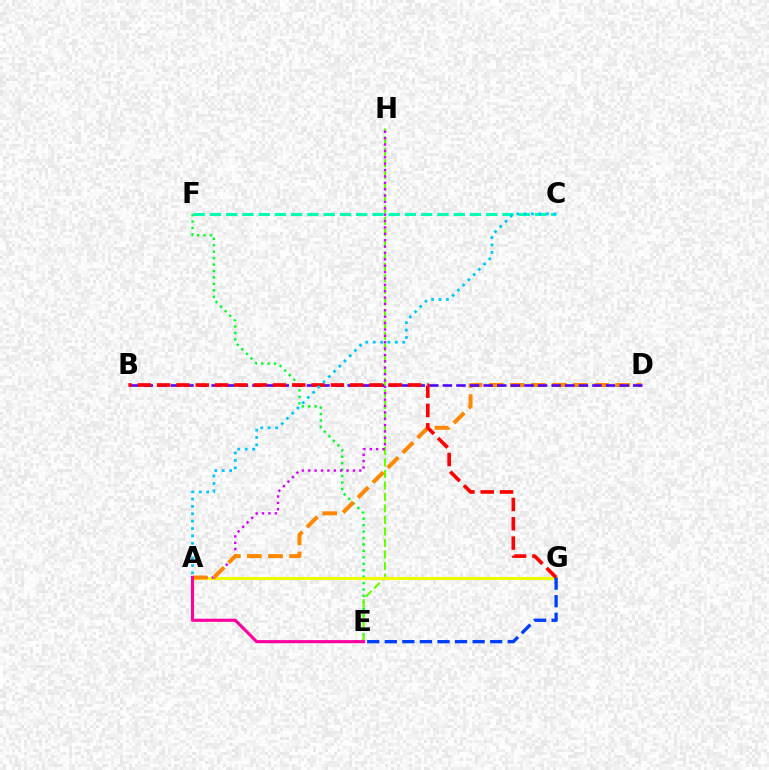{('E', 'F'): [{'color': '#00ff27', 'line_style': 'dotted', 'thickness': 1.75}], ('E', 'H'): [{'color': '#66ff00', 'line_style': 'dashed', 'thickness': 1.56}], ('A', 'G'): [{'color': '#eeff00', 'line_style': 'solid', 'thickness': 2.23}], ('A', 'H'): [{'color': '#d600ff', 'line_style': 'dotted', 'thickness': 1.73}], ('A', 'D'): [{'color': '#ff8800', 'line_style': 'dashed', 'thickness': 2.87}], ('B', 'D'): [{'color': '#4f00ff', 'line_style': 'dashed', 'thickness': 1.85}], ('C', 'F'): [{'color': '#00ffaf', 'line_style': 'dashed', 'thickness': 2.21}], ('A', 'E'): [{'color': '#ff00a0', 'line_style': 'solid', 'thickness': 2.25}], ('B', 'G'): [{'color': '#ff0000', 'line_style': 'dashed', 'thickness': 2.62}], ('A', 'C'): [{'color': '#00c7ff', 'line_style': 'dotted', 'thickness': 2.01}], ('E', 'G'): [{'color': '#003fff', 'line_style': 'dashed', 'thickness': 2.39}]}